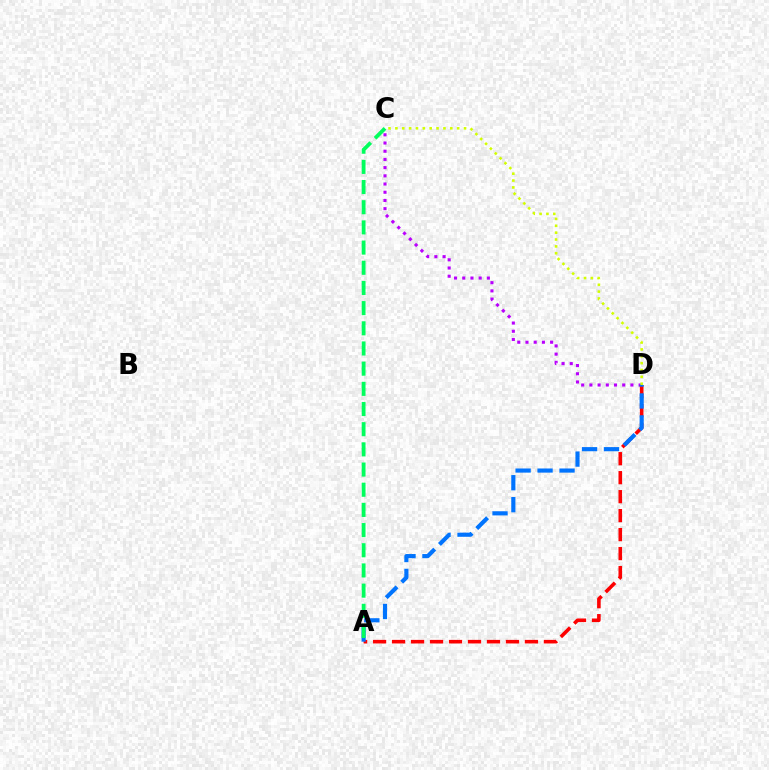{('C', 'D'): [{'color': '#b900ff', 'line_style': 'dotted', 'thickness': 2.23}, {'color': '#d1ff00', 'line_style': 'dotted', 'thickness': 1.86}], ('A', 'D'): [{'color': '#ff0000', 'line_style': 'dashed', 'thickness': 2.58}, {'color': '#0074ff', 'line_style': 'dashed', 'thickness': 2.98}], ('A', 'C'): [{'color': '#00ff5c', 'line_style': 'dashed', 'thickness': 2.74}]}